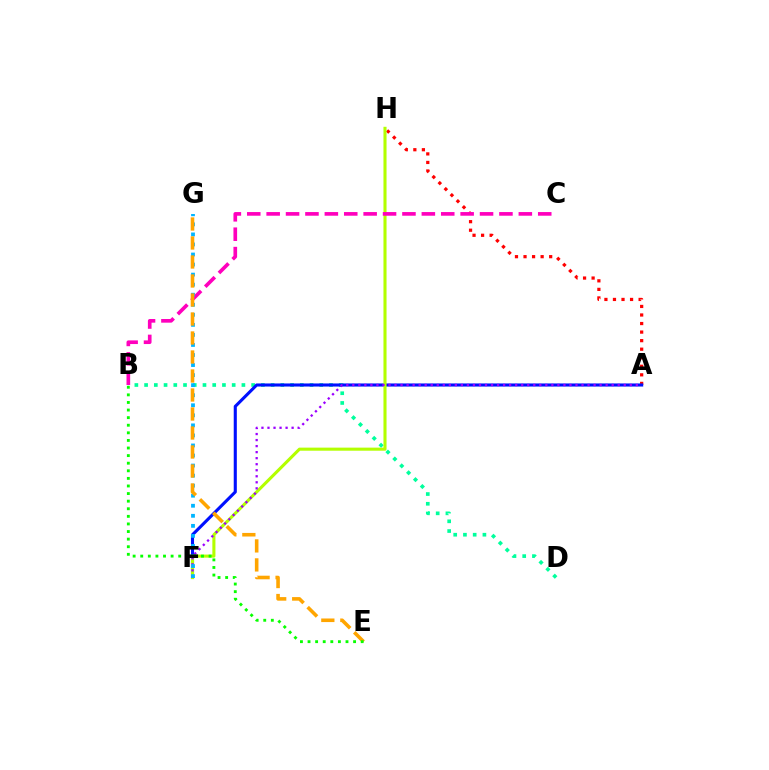{('B', 'D'): [{'color': '#00ff9d', 'line_style': 'dotted', 'thickness': 2.64}], ('A', 'H'): [{'color': '#ff0000', 'line_style': 'dotted', 'thickness': 2.32}], ('A', 'F'): [{'color': '#0010ff', 'line_style': 'solid', 'thickness': 2.23}, {'color': '#9b00ff', 'line_style': 'dotted', 'thickness': 1.64}], ('F', 'H'): [{'color': '#b3ff00', 'line_style': 'solid', 'thickness': 2.22}], ('B', 'C'): [{'color': '#ff00bd', 'line_style': 'dashed', 'thickness': 2.64}], ('F', 'G'): [{'color': '#00b5ff', 'line_style': 'dotted', 'thickness': 2.73}], ('E', 'G'): [{'color': '#ffa500', 'line_style': 'dashed', 'thickness': 2.58}], ('B', 'E'): [{'color': '#08ff00', 'line_style': 'dotted', 'thickness': 2.06}]}